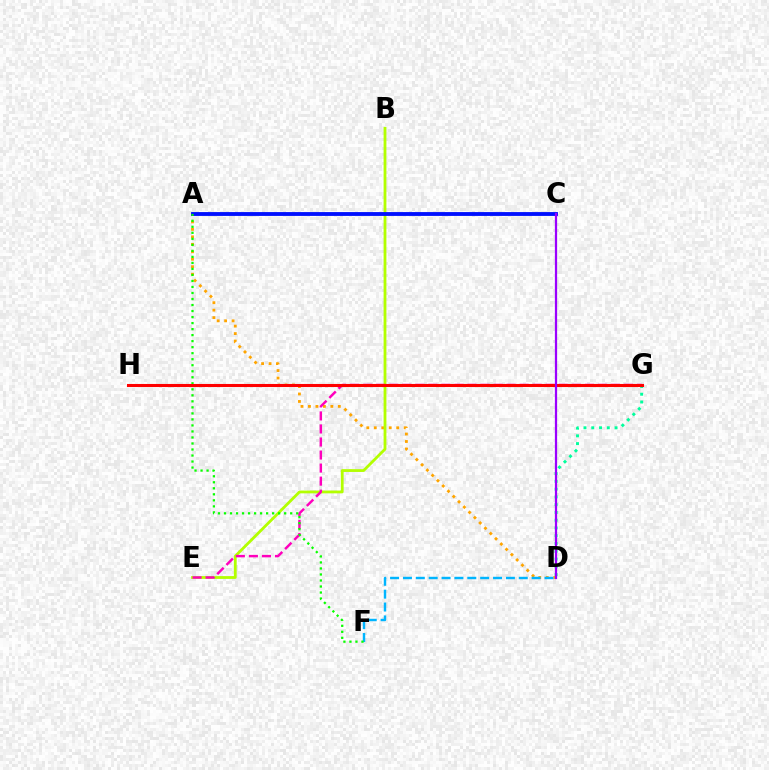{('A', 'D'): [{'color': '#ffa500', 'line_style': 'dotted', 'thickness': 2.03}], ('D', 'F'): [{'color': '#00b5ff', 'line_style': 'dashed', 'thickness': 1.75}], ('B', 'E'): [{'color': '#b3ff00', 'line_style': 'solid', 'thickness': 2.02}], ('A', 'C'): [{'color': '#0010ff', 'line_style': 'solid', 'thickness': 2.77}], ('E', 'G'): [{'color': '#ff00bd', 'line_style': 'dashed', 'thickness': 1.77}], ('D', 'G'): [{'color': '#00ff9d', 'line_style': 'dotted', 'thickness': 2.11}], ('A', 'F'): [{'color': '#08ff00', 'line_style': 'dotted', 'thickness': 1.64}], ('G', 'H'): [{'color': '#ff0000', 'line_style': 'solid', 'thickness': 2.21}], ('C', 'D'): [{'color': '#9b00ff', 'line_style': 'solid', 'thickness': 1.61}]}